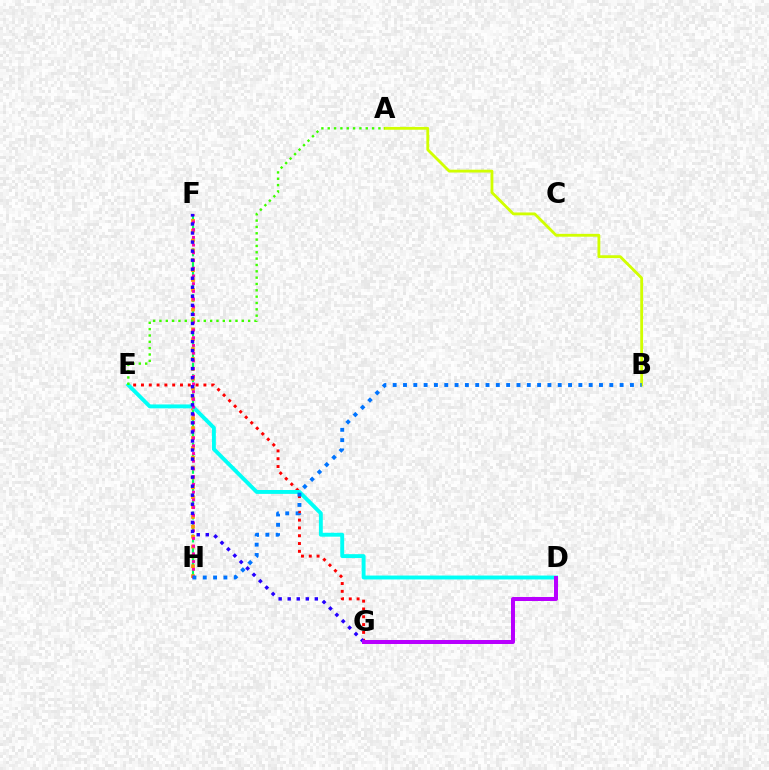{('E', 'G'): [{'color': '#ff0000', 'line_style': 'dotted', 'thickness': 2.12}], ('F', 'H'): [{'color': '#00ff5c', 'line_style': 'dashed', 'thickness': 1.55}, {'color': '#ff9400', 'line_style': 'dotted', 'thickness': 2.68}, {'color': '#ff00ac', 'line_style': 'dotted', 'thickness': 2.1}], ('D', 'E'): [{'color': '#00fff6', 'line_style': 'solid', 'thickness': 2.81}], ('A', 'B'): [{'color': '#d1ff00', 'line_style': 'solid', 'thickness': 2.04}], ('A', 'E'): [{'color': '#3dff00', 'line_style': 'dotted', 'thickness': 1.72}], ('F', 'G'): [{'color': '#2500ff', 'line_style': 'dotted', 'thickness': 2.46}], ('D', 'G'): [{'color': '#b900ff', 'line_style': 'solid', 'thickness': 2.88}], ('B', 'H'): [{'color': '#0074ff', 'line_style': 'dotted', 'thickness': 2.8}]}